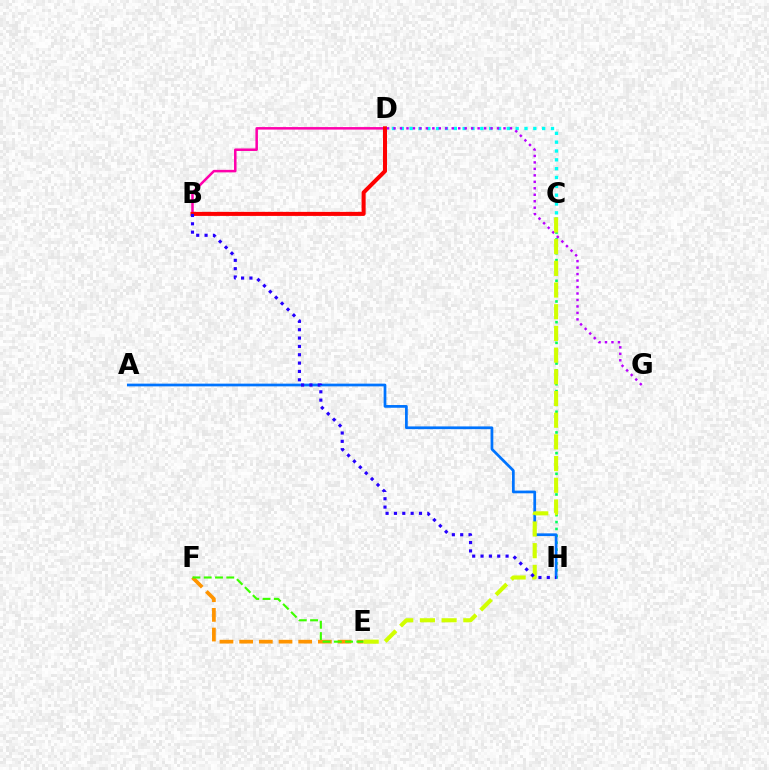{('E', 'F'): [{'color': '#ff9400', 'line_style': 'dashed', 'thickness': 2.67}, {'color': '#3dff00', 'line_style': 'dashed', 'thickness': 1.53}], ('B', 'D'): [{'color': '#ff00ac', 'line_style': 'solid', 'thickness': 1.82}, {'color': '#ff0000', 'line_style': 'solid', 'thickness': 2.91}], ('C', 'D'): [{'color': '#00fff6', 'line_style': 'dotted', 'thickness': 2.4}], ('C', 'H'): [{'color': '#00ff5c', 'line_style': 'dotted', 'thickness': 1.87}], ('A', 'H'): [{'color': '#0074ff', 'line_style': 'solid', 'thickness': 1.97}], ('D', 'G'): [{'color': '#b900ff', 'line_style': 'dotted', 'thickness': 1.76}], ('C', 'E'): [{'color': '#d1ff00', 'line_style': 'dashed', 'thickness': 2.95}], ('B', 'H'): [{'color': '#2500ff', 'line_style': 'dotted', 'thickness': 2.27}]}